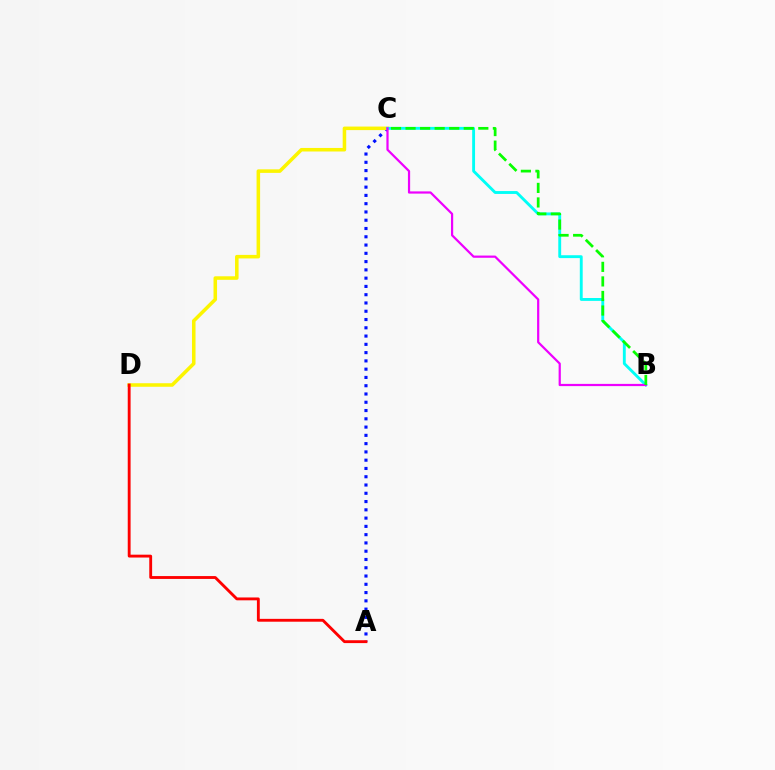{('A', 'C'): [{'color': '#0010ff', 'line_style': 'dotted', 'thickness': 2.25}], ('C', 'D'): [{'color': '#fcf500', 'line_style': 'solid', 'thickness': 2.55}], ('A', 'D'): [{'color': '#ff0000', 'line_style': 'solid', 'thickness': 2.06}], ('B', 'C'): [{'color': '#00fff6', 'line_style': 'solid', 'thickness': 2.07}, {'color': '#ee00ff', 'line_style': 'solid', 'thickness': 1.59}, {'color': '#08ff00', 'line_style': 'dashed', 'thickness': 1.98}]}